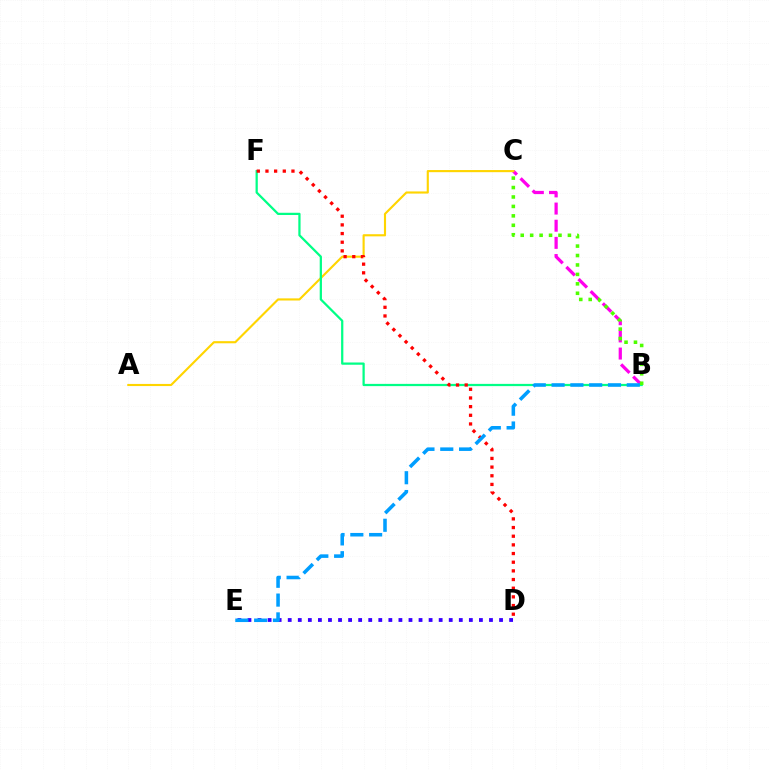{('D', 'E'): [{'color': '#3700ff', 'line_style': 'dotted', 'thickness': 2.73}], ('B', 'C'): [{'color': '#ff00ed', 'line_style': 'dashed', 'thickness': 2.33}, {'color': '#4fff00', 'line_style': 'dotted', 'thickness': 2.56}], ('A', 'C'): [{'color': '#ffd500', 'line_style': 'solid', 'thickness': 1.53}], ('B', 'F'): [{'color': '#00ff86', 'line_style': 'solid', 'thickness': 1.62}], ('D', 'F'): [{'color': '#ff0000', 'line_style': 'dotted', 'thickness': 2.35}], ('B', 'E'): [{'color': '#009eff', 'line_style': 'dashed', 'thickness': 2.55}]}